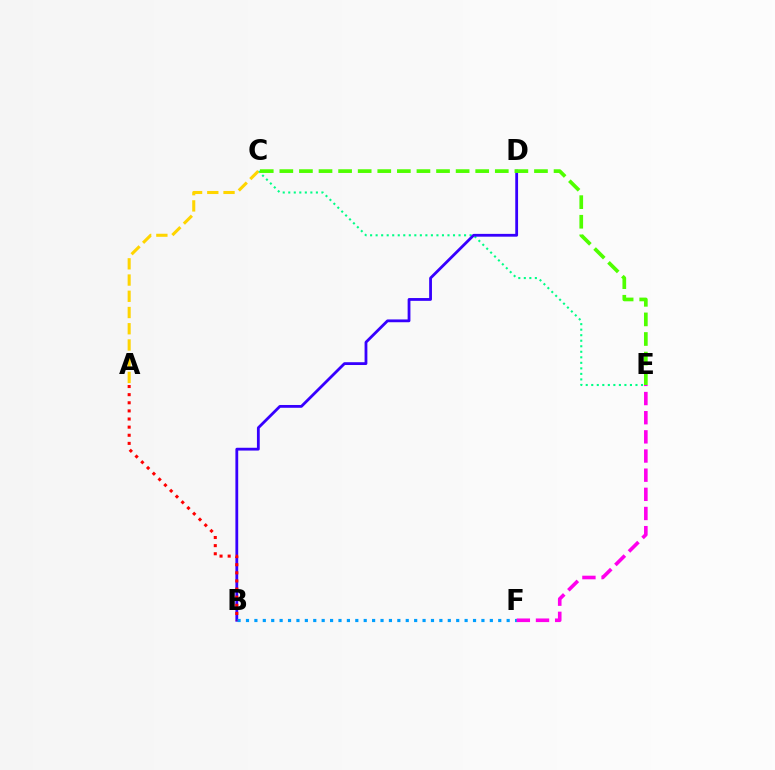{('C', 'E'): [{'color': '#00ff86', 'line_style': 'dotted', 'thickness': 1.5}, {'color': '#4fff00', 'line_style': 'dashed', 'thickness': 2.66}], ('B', 'D'): [{'color': '#3700ff', 'line_style': 'solid', 'thickness': 2.02}], ('B', 'F'): [{'color': '#009eff', 'line_style': 'dotted', 'thickness': 2.28}], ('A', 'B'): [{'color': '#ff0000', 'line_style': 'dotted', 'thickness': 2.21}], ('E', 'F'): [{'color': '#ff00ed', 'line_style': 'dashed', 'thickness': 2.6}], ('A', 'C'): [{'color': '#ffd500', 'line_style': 'dashed', 'thickness': 2.2}]}